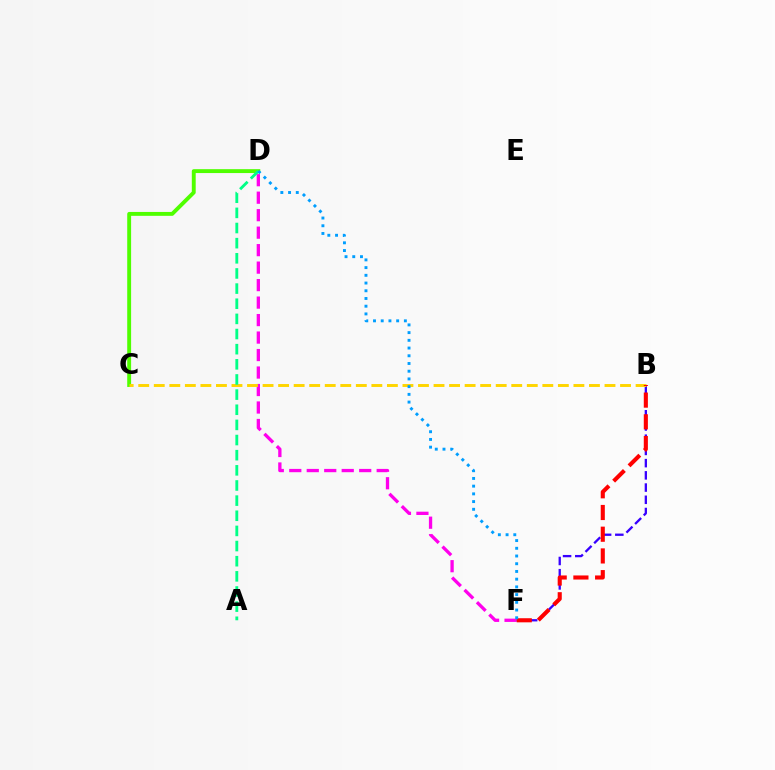{('D', 'F'): [{'color': '#ff00ed', 'line_style': 'dashed', 'thickness': 2.38}, {'color': '#009eff', 'line_style': 'dotted', 'thickness': 2.1}], ('C', 'D'): [{'color': '#4fff00', 'line_style': 'solid', 'thickness': 2.8}], ('B', 'F'): [{'color': '#3700ff', 'line_style': 'dashed', 'thickness': 1.66}, {'color': '#ff0000', 'line_style': 'dashed', 'thickness': 2.95}], ('B', 'C'): [{'color': '#ffd500', 'line_style': 'dashed', 'thickness': 2.11}], ('A', 'D'): [{'color': '#00ff86', 'line_style': 'dashed', 'thickness': 2.06}]}